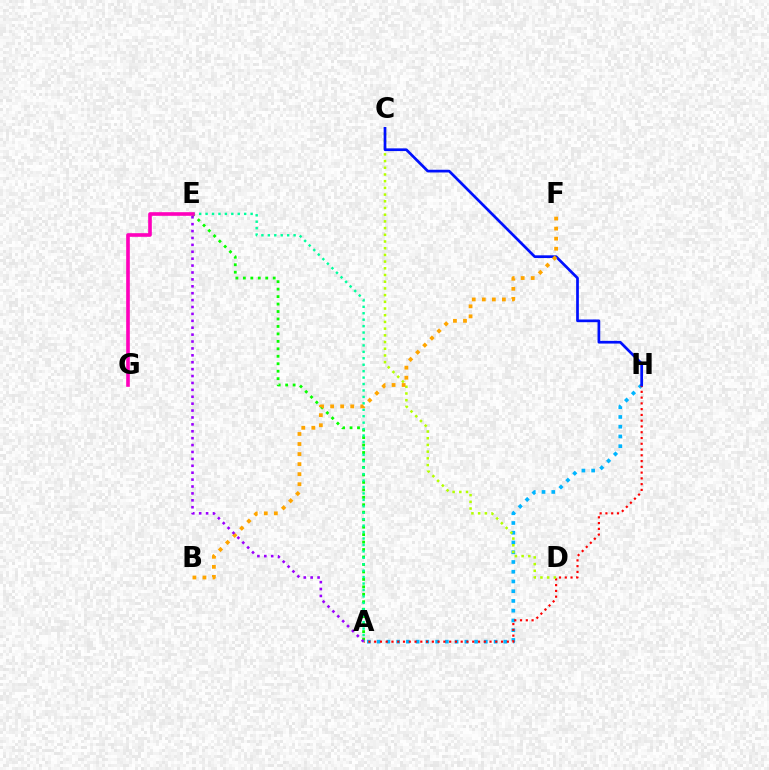{('A', 'H'): [{'color': '#00b5ff', 'line_style': 'dotted', 'thickness': 2.65}, {'color': '#ff0000', 'line_style': 'dotted', 'thickness': 1.57}], ('A', 'E'): [{'color': '#08ff00', 'line_style': 'dotted', 'thickness': 2.03}, {'color': '#00ff9d', 'line_style': 'dotted', 'thickness': 1.75}, {'color': '#9b00ff', 'line_style': 'dotted', 'thickness': 1.88}], ('C', 'D'): [{'color': '#b3ff00', 'line_style': 'dotted', 'thickness': 1.82}], ('E', 'G'): [{'color': '#ff00bd', 'line_style': 'solid', 'thickness': 2.61}], ('C', 'H'): [{'color': '#0010ff', 'line_style': 'solid', 'thickness': 1.95}], ('B', 'F'): [{'color': '#ffa500', 'line_style': 'dotted', 'thickness': 2.73}]}